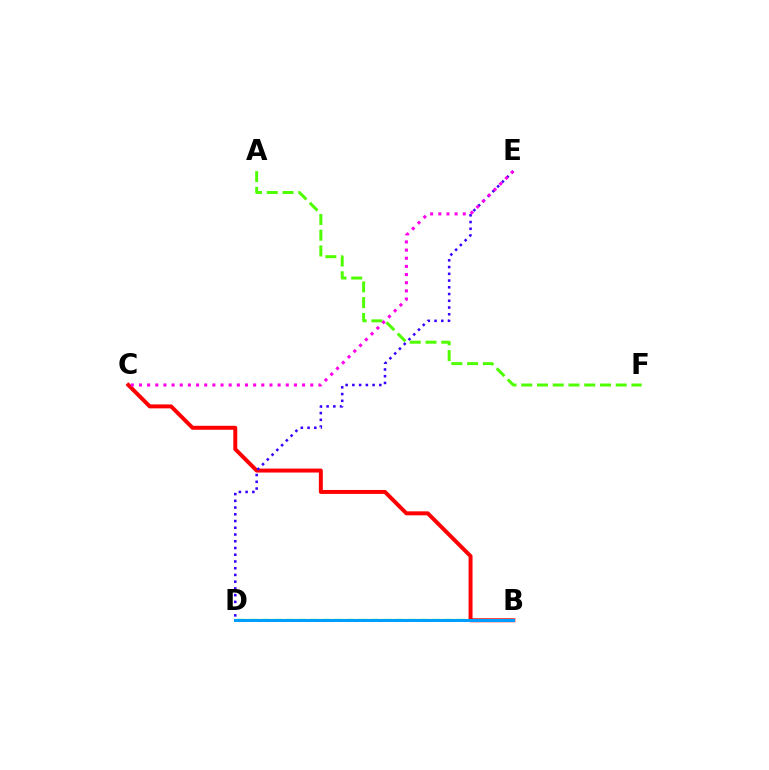{('B', 'D'): [{'color': '#ffd500', 'line_style': 'solid', 'thickness': 1.5}, {'color': '#00ff86', 'line_style': 'dashed', 'thickness': 1.65}, {'color': '#009eff', 'line_style': 'solid', 'thickness': 2.16}], ('B', 'C'): [{'color': '#ff0000', 'line_style': 'solid', 'thickness': 2.85}], ('A', 'F'): [{'color': '#4fff00', 'line_style': 'dashed', 'thickness': 2.14}], ('D', 'E'): [{'color': '#3700ff', 'line_style': 'dotted', 'thickness': 1.83}], ('C', 'E'): [{'color': '#ff00ed', 'line_style': 'dotted', 'thickness': 2.22}]}